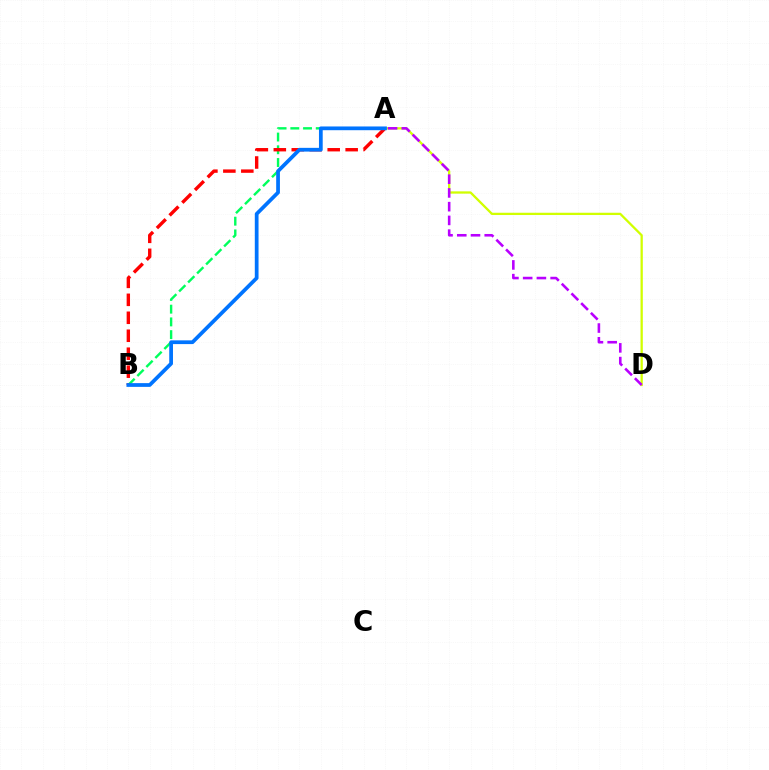{('A', 'D'): [{'color': '#d1ff00', 'line_style': 'solid', 'thickness': 1.64}, {'color': '#b900ff', 'line_style': 'dashed', 'thickness': 1.87}], ('A', 'B'): [{'color': '#00ff5c', 'line_style': 'dashed', 'thickness': 1.73}, {'color': '#ff0000', 'line_style': 'dashed', 'thickness': 2.44}, {'color': '#0074ff', 'line_style': 'solid', 'thickness': 2.69}]}